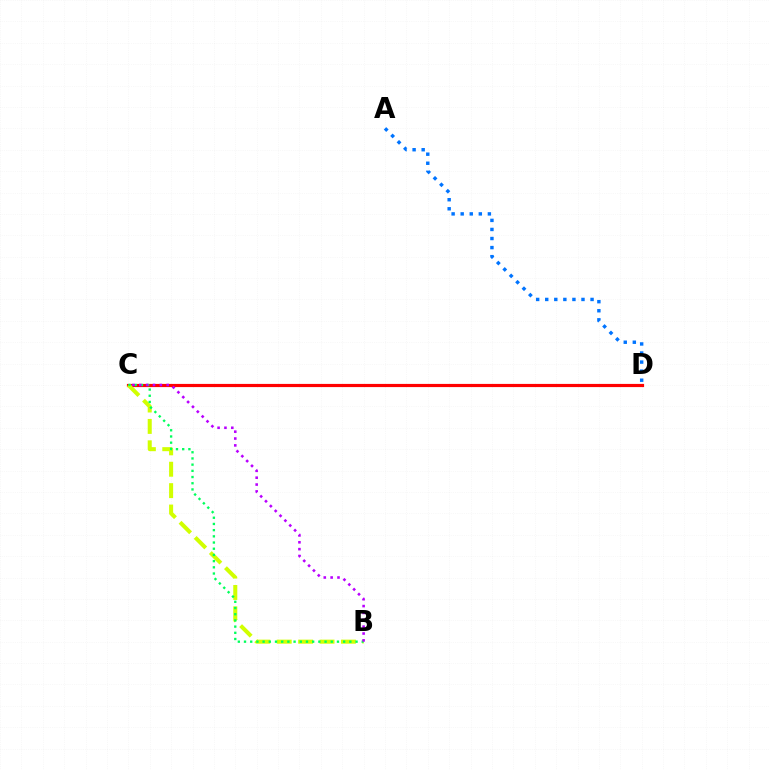{('C', 'D'): [{'color': '#ff0000', 'line_style': 'solid', 'thickness': 2.29}], ('B', 'C'): [{'color': '#d1ff00', 'line_style': 'dashed', 'thickness': 2.91}, {'color': '#00ff5c', 'line_style': 'dotted', 'thickness': 1.68}, {'color': '#b900ff', 'line_style': 'dotted', 'thickness': 1.86}], ('A', 'D'): [{'color': '#0074ff', 'line_style': 'dotted', 'thickness': 2.46}]}